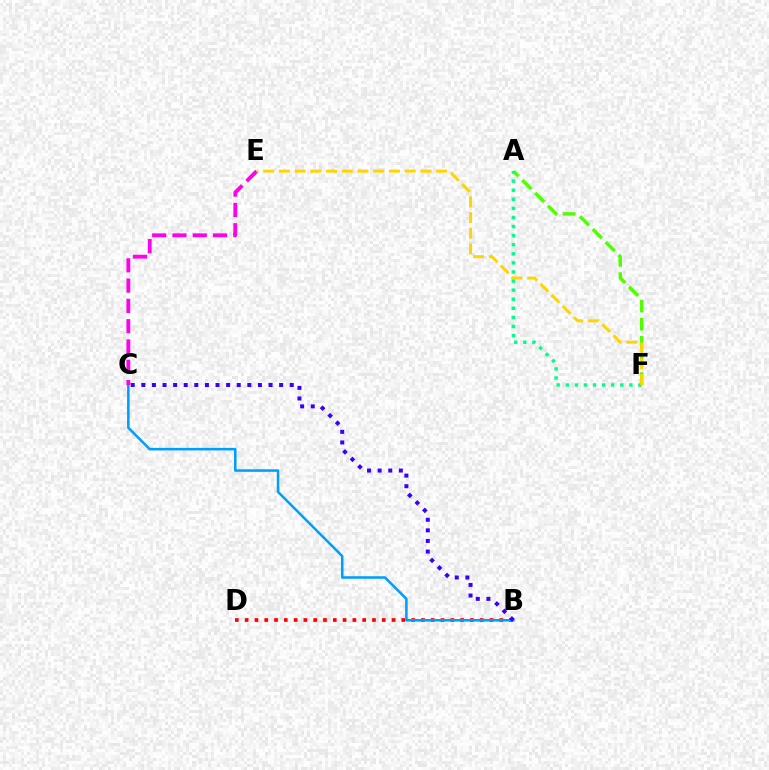{('B', 'D'): [{'color': '#ff0000', 'line_style': 'dotted', 'thickness': 2.66}], ('B', 'C'): [{'color': '#009eff', 'line_style': 'solid', 'thickness': 1.83}, {'color': '#3700ff', 'line_style': 'dotted', 'thickness': 2.88}], ('A', 'F'): [{'color': '#4fff00', 'line_style': 'dashed', 'thickness': 2.47}, {'color': '#00ff86', 'line_style': 'dotted', 'thickness': 2.47}], ('C', 'E'): [{'color': '#ff00ed', 'line_style': 'dashed', 'thickness': 2.76}], ('E', 'F'): [{'color': '#ffd500', 'line_style': 'dashed', 'thickness': 2.14}]}